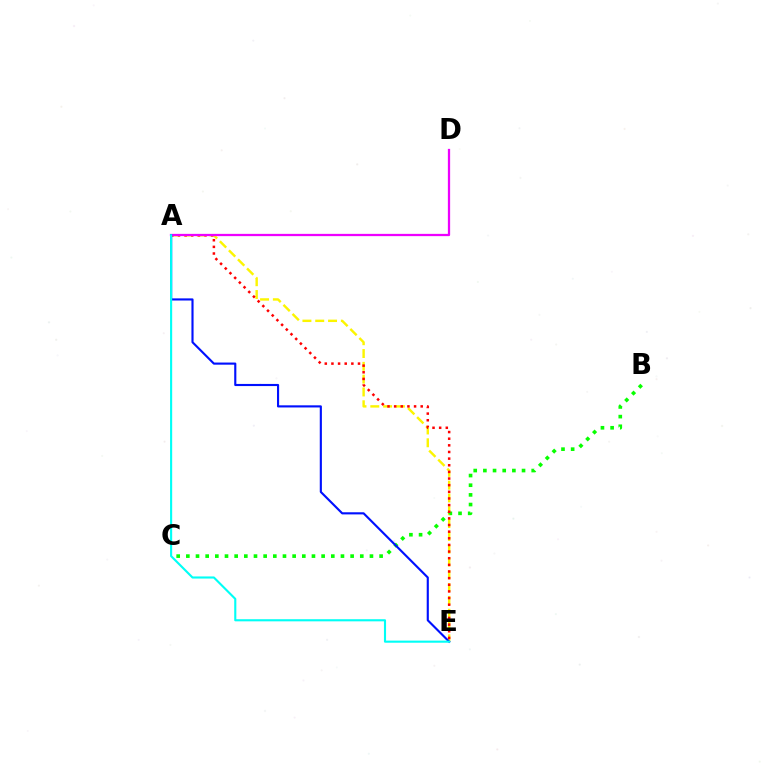{('A', 'E'): [{'color': '#fcf500', 'line_style': 'dashed', 'thickness': 1.74}, {'color': '#ff0000', 'line_style': 'dotted', 'thickness': 1.8}, {'color': '#0010ff', 'line_style': 'solid', 'thickness': 1.54}, {'color': '#00fff6', 'line_style': 'solid', 'thickness': 1.53}], ('B', 'C'): [{'color': '#08ff00', 'line_style': 'dotted', 'thickness': 2.63}], ('A', 'D'): [{'color': '#ee00ff', 'line_style': 'solid', 'thickness': 1.63}]}